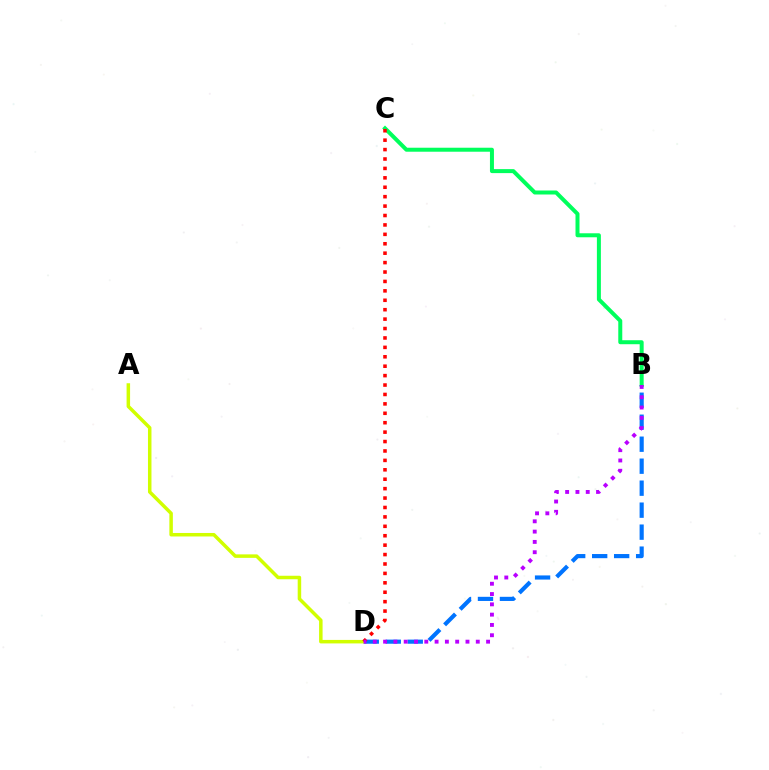{('B', 'D'): [{'color': '#0074ff', 'line_style': 'dashed', 'thickness': 2.99}, {'color': '#b900ff', 'line_style': 'dotted', 'thickness': 2.8}], ('A', 'D'): [{'color': '#d1ff00', 'line_style': 'solid', 'thickness': 2.52}], ('B', 'C'): [{'color': '#00ff5c', 'line_style': 'solid', 'thickness': 2.88}], ('C', 'D'): [{'color': '#ff0000', 'line_style': 'dotted', 'thickness': 2.56}]}